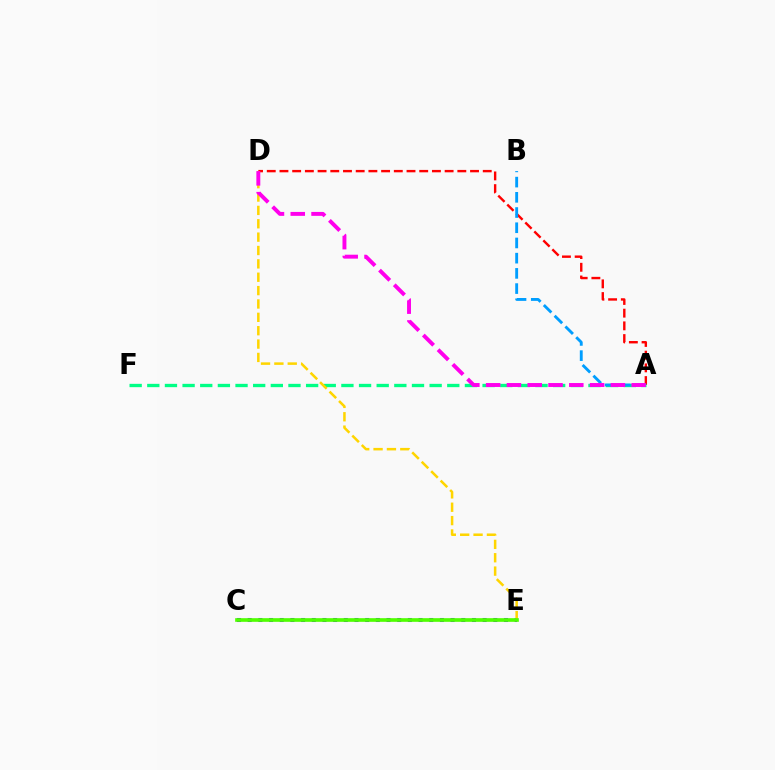{('A', 'D'): [{'color': '#ff0000', 'line_style': 'dashed', 'thickness': 1.73}, {'color': '#ff00ed', 'line_style': 'dashed', 'thickness': 2.82}], ('A', 'F'): [{'color': '#00ff86', 'line_style': 'dashed', 'thickness': 2.4}], ('A', 'B'): [{'color': '#009eff', 'line_style': 'dashed', 'thickness': 2.07}], ('C', 'E'): [{'color': '#3700ff', 'line_style': 'dotted', 'thickness': 2.9}, {'color': '#4fff00', 'line_style': 'solid', 'thickness': 2.63}], ('D', 'E'): [{'color': '#ffd500', 'line_style': 'dashed', 'thickness': 1.82}]}